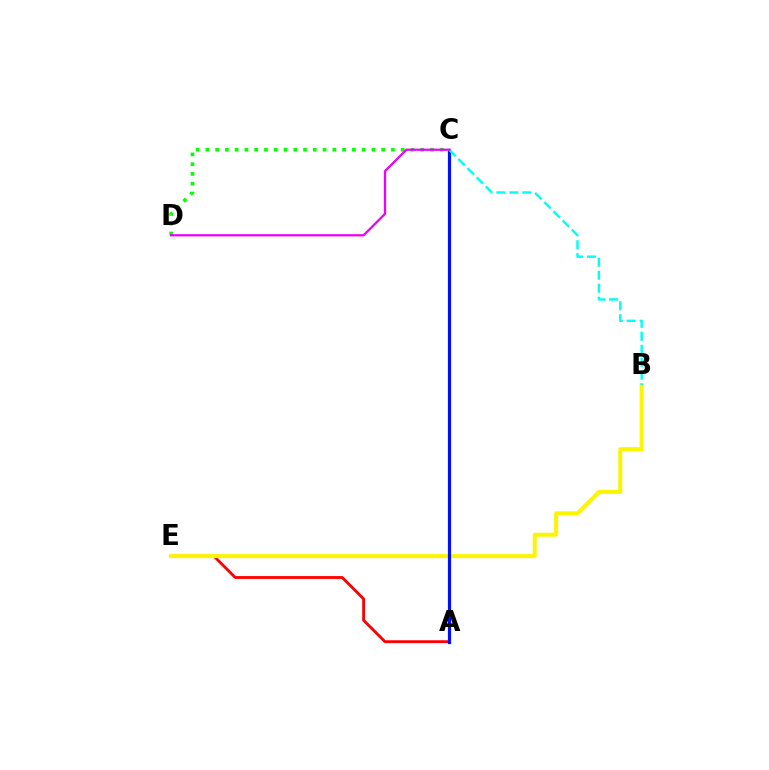{('A', 'E'): [{'color': '#ff0000', 'line_style': 'solid', 'thickness': 2.04}], ('B', 'E'): [{'color': '#fcf500', 'line_style': 'solid', 'thickness': 2.88}], ('A', 'C'): [{'color': '#0010ff', 'line_style': 'solid', 'thickness': 2.3}], ('B', 'C'): [{'color': '#00fff6', 'line_style': 'dashed', 'thickness': 1.76}], ('C', 'D'): [{'color': '#08ff00', 'line_style': 'dotted', 'thickness': 2.65}, {'color': '#ee00ff', 'line_style': 'solid', 'thickness': 1.62}]}